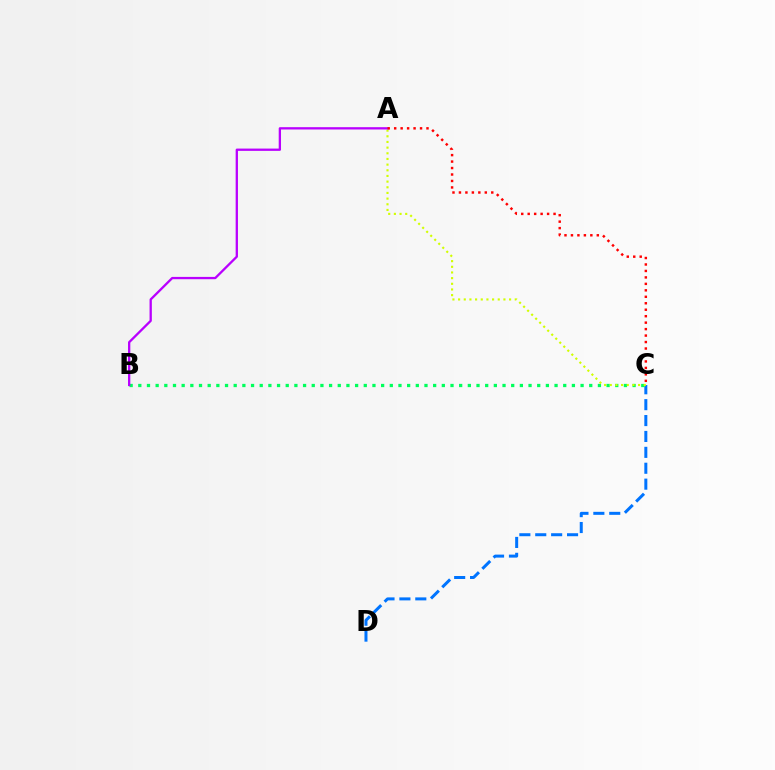{('C', 'D'): [{'color': '#0074ff', 'line_style': 'dashed', 'thickness': 2.16}], ('B', 'C'): [{'color': '#00ff5c', 'line_style': 'dotted', 'thickness': 2.36}], ('A', 'C'): [{'color': '#d1ff00', 'line_style': 'dotted', 'thickness': 1.54}, {'color': '#ff0000', 'line_style': 'dotted', 'thickness': 1.76}], ('A', 'B'): [{'color': '#b900ff', 'line_style': 'solid', 'thickness': 1.66}]}